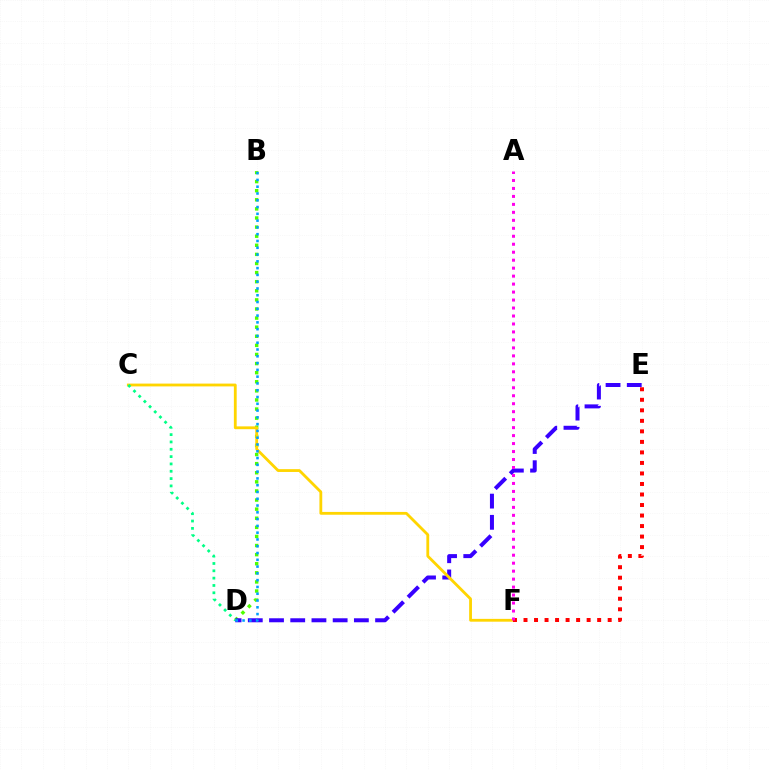{('B', 'D'): [{'color': '#4fff00', 'line_style': 'dotted', 'thickness': 2.47}, {'color': '#009eff', 'line_style': 'dotted', 'thickness': 1.84}], ('D', 'E'): [{'color': '#3700ff', 'line_style': 'dashed', 'thickness': 2.88}], ('C', 'F'): [{'color': '#ffd500', 'line_style': 'solid', 'thickness': 2.03}], ('E', 'F'): [{'color': '#ff0000', 'line_style': 'dotted', 'thickness': 2.86}], ('A', 'F'): [{'color': '#ff00ed', 'line_style': 'dotted', 'thickness': 2.17}], ('C', 'D'): [{'color': '#00ff86', 'line_style': 'dotted', 'thickness': 1.99}]}